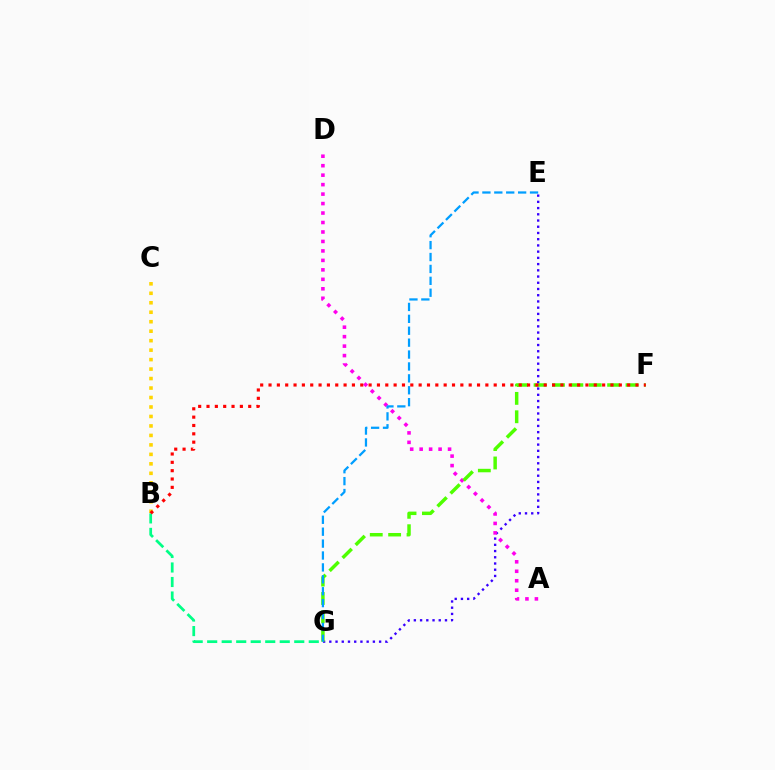{('B', 'C'): [{'color': '#ffd500', 'line_style': 'dotted', 'thickness': 2.57}], ('E', 'G'): [{'color': '#3700ff', 'line_style': 'dotted', 'thickness': 1.69}, {'color': '#009eff', 'line_style': 'dashed', 'thickness': 1.62}], ('A', 'D'): [{'color': '#ff00ed', 'line_style': 'dotted', 'thickness': 2.57}], ('F', 'G'): [{'color': '#4fff00', 'line_style': 'dashed', 'thickness': 2.5}], ('B', 'G'): [{'color': '#00ff86', 'line_style': 'dashed', 'thickness': 1.97}], ('B', 'F'): [{'color': '#ff0000', 'line_style': 'dotted', 'thickness': 2.27}]}